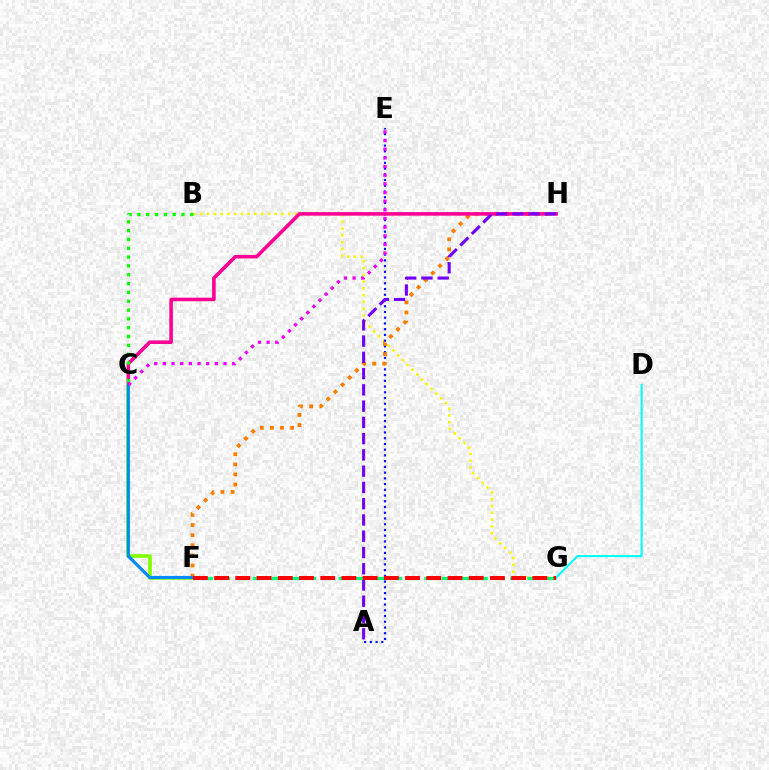{('B', 'G'): [{'color': '#fcf500', 'line_style': 'dotted', 'thickness': 1.84}], ('A', 'E'): [{'color': '#0010ff', 'line_style': 'dotted', 'thickness': 1.56}], ('F', 'H'): [{'color': '#ff7c00', 'line_style': 'dotted', 'thickness': 2.75}], ('C', 'H'): [{'color': '#ff0094', 'line_style': 'solid', 'thickness': 2.56}], ('B', 'C'): [{'color': '#08ff00', 'line_style': 'dotted', 'thickness': 2.4}], ('A', 'H'): [{'color': '#7200ff', 'line_style': 'dashed', 'thickness': 2.21}], ('C', 'F'): [{'color': '#84ff00', 'line_style': 'solid', 'thickness': 2.66}, {'color': '#008cff', 'line_style': 'solid', 'thickness': 2.27}], ('D', 'G'): [{'color': '#00fff6', 'line_style': 'solid', 'thickness': 1.51}], ('F', 'G'): [{'color': '#00ff74', 'line_style': 'dashed', 'thickness': 2.33}, {'color': '#ff0000', 'line_style': 'dashed', 'thickness': 2.88}], ('C', 'E'): [{'color': '#ee00ff', 'line_style': 'dotted', 'thickness': 2.35}]}